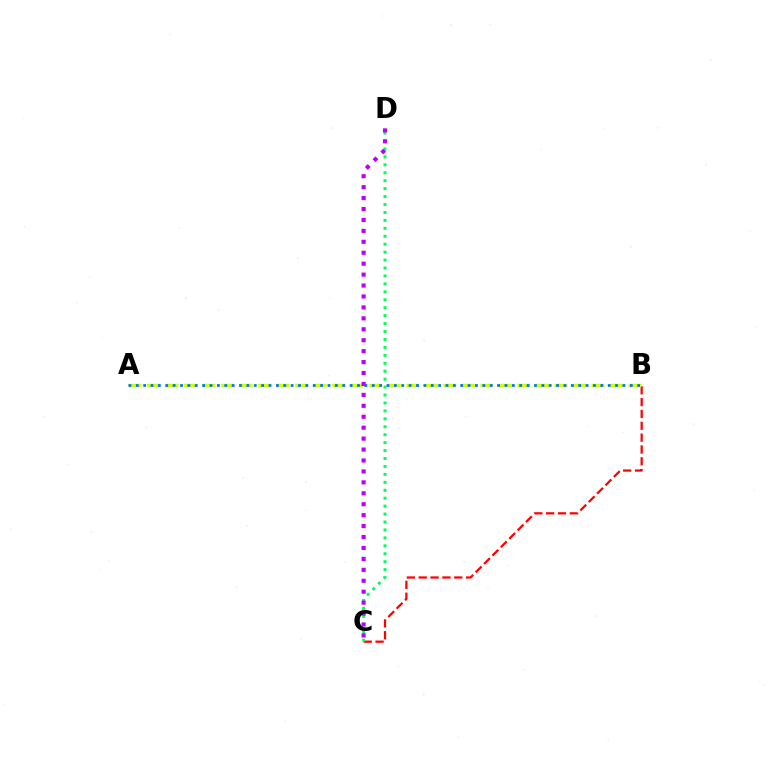{('B', 'C'): [{'color': '#ff0000', 'line_style': 'dashed', 'thickness': 1.61}], ('C', 'D'): [{'color': '#00ff5c', 'line_style': 'dotted', 'thickness': 2.16}, {'color': '#b900ff', 'line_style': 'dotted', 'thickness': 2.97}], ('A', 'B'): [{'color': '#d1ff00', 'line_style': 'dashed', 'thickness': 2.52}, {'color': '#0074ff', 'line_style': 'dotted', 'thickness': 2.0}]}